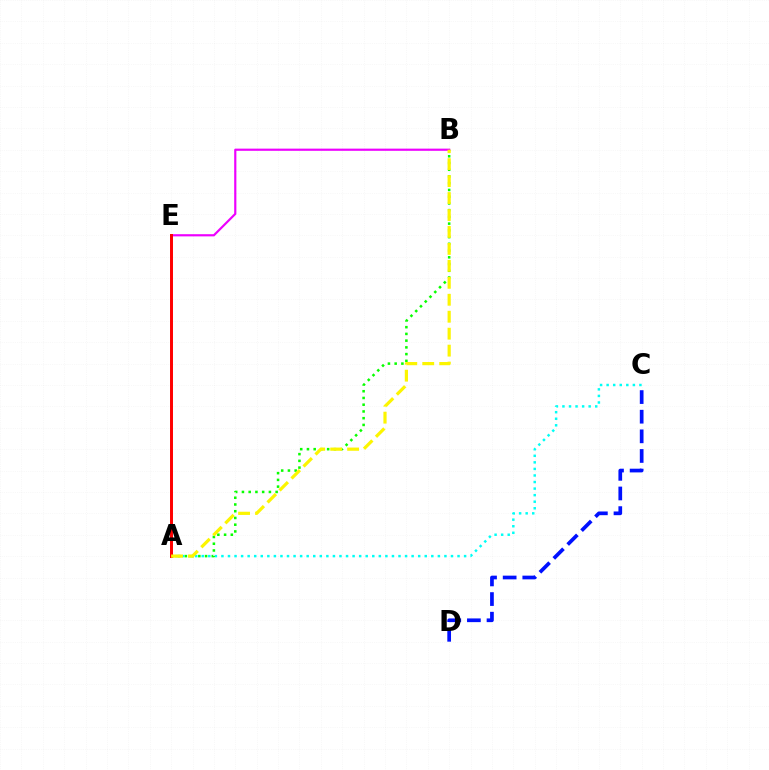{('A', 'C'): [{'color': '#00fff6', 'line_style': 'dotted', 'thickness': 1.78}], ('A', 'B'): [{'color': '#08ff00', 'line_style': 'dotted', 'thickness': 1.83}, {'color': '#fcf500', 'line_style': 'dashed', 'thickness': 2.3}], ('B', 'E'): [{'color': '#ee00ff', 'line_style': 'solid', 'thickness': 1.57}], ('A', 'E'): [{'color': '#ff0000', 'line_style': 'solid', 'thickness': 2.14}], ('C', 'D'): [{'color': '#0010ff', 'line_style': 'dashed', 'thickness': 2.67}]}